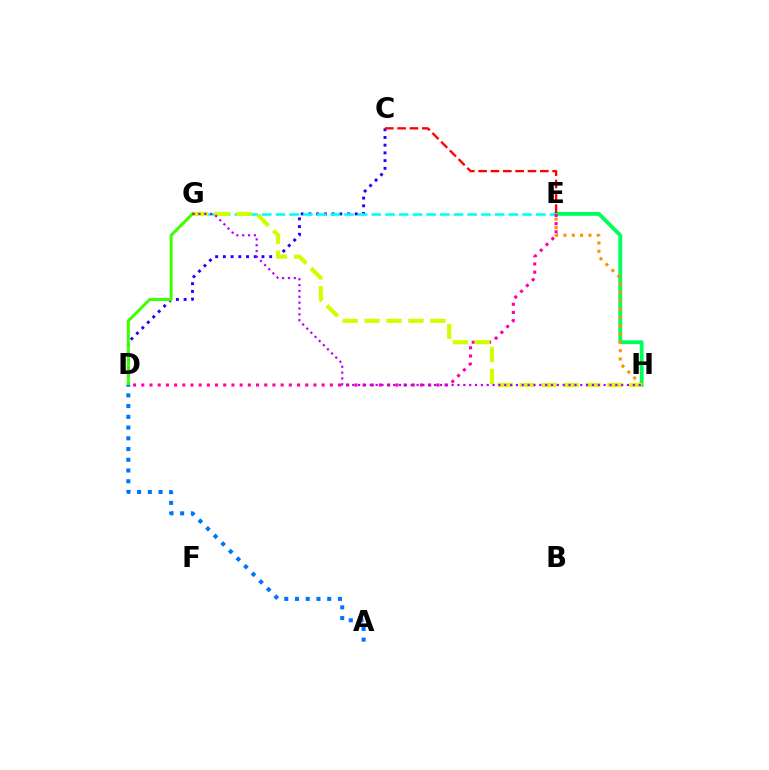{('E', 'H'): [{'color': '#00ff5c', 'line_style': 'solid', 'thickness': 2.77}, {'color': '#ff9400', 'line_style': 'dotted', 'thickness': 2.26}], ('C', 'D'): [{'color': '#2500ff', 'line_style': 'dotted', 'thickness': 2.1}], ('C', 'E'): [{'color': '#ff0000', 'line_style': 'dashed', 'thickness': 1.68}], ('E', 'G'): [{'color': '#00fff6', 'line_style': 'dashed', 'thickness': 1.86}], ('D', 'E'): [{'color': '#ff00ac', 'line_style': 'dotted', 'thickness': 2.23}], ('G', 'H'): [{'color': '#d1ff00', 'line_style': 'dashed', 'thickness': 2.98}, {'color': '#b900ff', 'line_style': 'dotted', 'thickness': 1.59}], ('D', 'G'): [{'color': '#3dff00', 'line_style': 'solid', 'thickness': 2.15}], ('A', 'D'): [{'color': '#0074ff', 'line_style': 'dotted', 'thickness': 2.92}]}